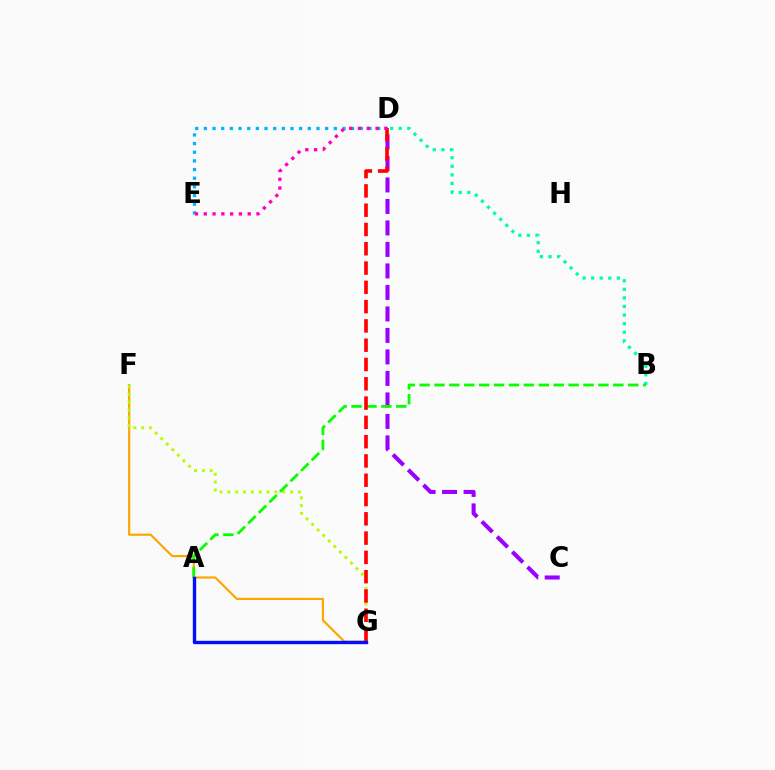{('C', 'D'): [{'color': '#9b00ff', 'line_style': 'dashed', 'thickness': 2.92}], ('F', 'G'): [{'color': '#ffa500', 'line_style': 'solid', 'thickness': 1.55}, {'color': '#b3ff00', 'line_style': 'dotted', 'thickness': 2.13}], ('B', 'D'): [{'color': '#00ff9d', 'line_style': 'dotted', 'thickness': 2.33}], ('A', 'B'): [{'color': '#08ff00', 'line_style': 'dashed', 'thickness': 2.02}], ('D', 'E'): [{'color': '#00b5ff', 'line_style': 'dotted', 'thickness': 2.35}, {'color': '#ff00bd', 'line_style': 'dotted', 'thickness': 2.39}], ('D', 'G'): [{'color': '#ff0000', 'line_style': 'dashed', 'thickness': 2.62}], ('A', 'G'): [{'color': '#0010ff', 'line_style': 'solid', 'thickness': 2.42}]}